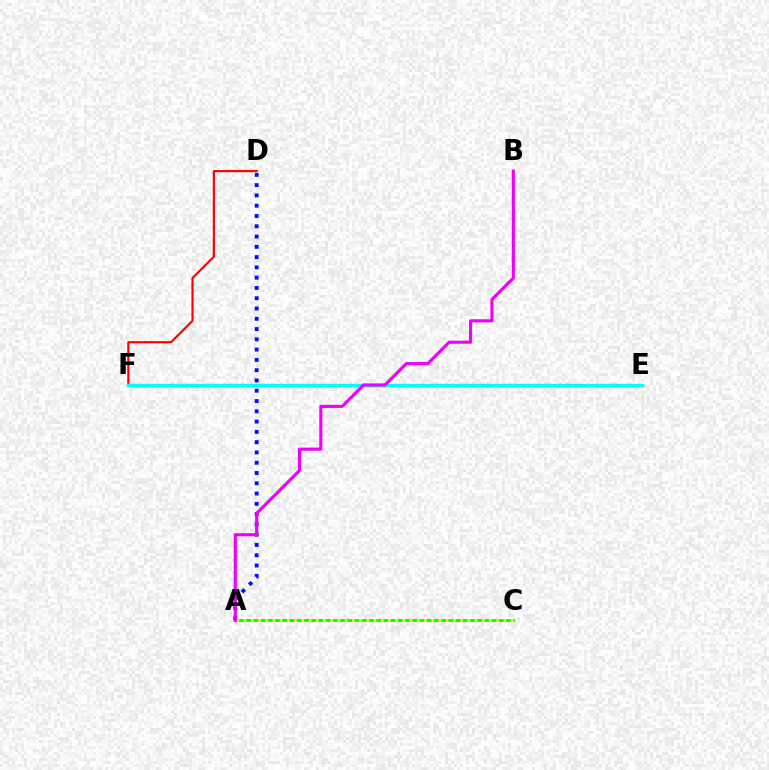{('A', 'C'): [{'color': '#08ff00', 'line_style': 'solid', 'thickness': 2.12}, {'color': '#fcf500', 'line_style': 'dotted', 'thickness': 1.96}], ('D', 'F'): [{'color': '#ff0000', 'line_style': 'solid', 'thickness': 1.55}], ('E', 'F'): [{'color': '#00fff6', 'line_style': 'solid', 'thickness': 2.5}], ('A', 'D'): [{'color': '#0010ff', 'line_style': 'dotted', 'thickness': 2.79}], ('A', 'B'): [{'color': '#ee00ff', 'line_style': 'solid', 'thickness': 2.24}]}